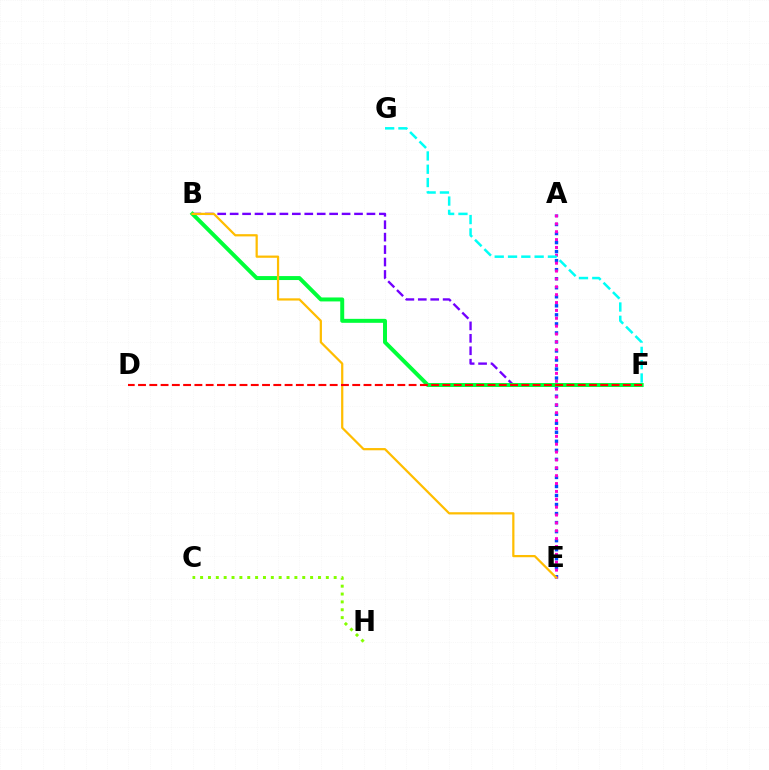{('B', 'F'): [{'color': '#7200ff', 'line_style': 'dashed', 'thickness': 1.69}, {'color': '#00ff39', 'line_style': 'solid', 'thickness': 2.86}], ('A', 'E'): [{'color': '#004bff', 'line_style': 'dotted', 'thickness': 2.45}, {'color': '#ff00cf', 'line_style': 'dotted', 'thickness': 2.14}], ('F', 'G'): [{'color': '#00fff6', 'line_style': 'dashed', 'thickness': 1.81}], ('B', 'E'): [{'color': '#ffbd00', 'line_style': 'solid', 'thickness': 1.61}], ('D', 'F'): [{'color': '#ff0000', 'line_style': 'dashed', 'thickness': 1.53}], ('C', 'H'): [{'color': '#84ff00', 'line_style': 'dotted', 'thickness': 2.14}]}